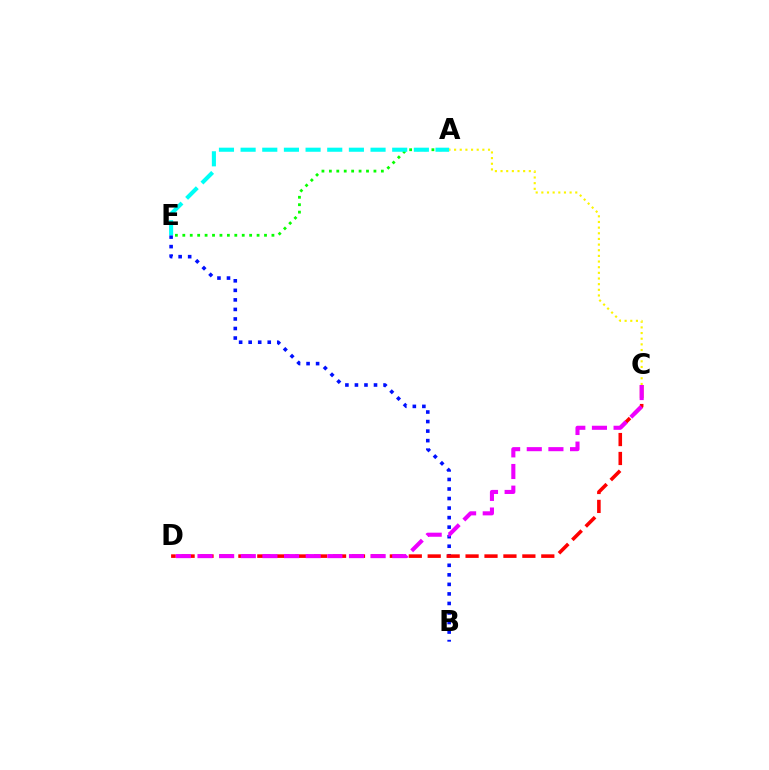{('A', 'E'): [{'color': '#08ff00', 'line_style': 'dotted', 'thickness': 2.02}, {'color': '#00fff6', 'line_style': 'dashed', 'thickness': 2.94}], ('B', 'E'): [{'color': '#0010ff', 'line_style': 'dotted', 'thickness': 2.59}], ('C', 'D'): [{'color': '#ff0000', 'line_style': 'dashed', 'thickness': 2.57}, {'color': '#ee00ff', 'line_style': 'dashed', 'thickness': 2.94}], ('A', 'C'): [{'color': '#fcf500', 'line_style': 'dotted', 'thickness': 1.54}]}